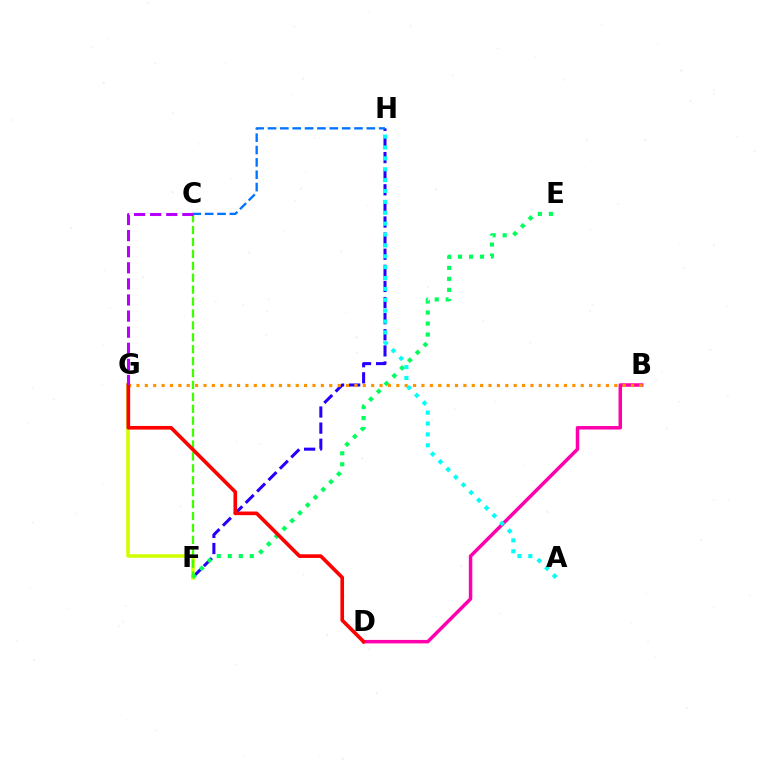{('F', 'H'): [{'color': '#2500ff', 'line_style': 'dashed', 'thickness': 2.19}], ('B', 'D'): [{'color': '#ff00ac', 'line_style': 'solid', 'thickness': 2.51}], ('F', 'G'): [{'color': '#d1ff00', 'line_style': 'solid', 'thickness': 2.55}], ('E', 'F'): [{'color': '#00ff5c', 'line_style': 'dotted', 'thickness': 2.99}], ('B', 'G'): [{'color': '#ff9400', 'line_style': 'dotted', 'thickness': 2.28}], ('C', 'F'): [{'color': '#3dff00', 'line_style': 'dashed', 'thickness': 1.62}], ('C', 'H'): [{'color': '#0074ff', 'line_style': 'dashed', 'thickness': 1.68}], ('D', 'G'): [{'color': '#ff0000', 'line_style': 'solid', 'thickness': 2.62}], ('C', 'G'): [{'color': '#b900ff', 'line_style': 'dashed', 'thickness': 2.19}], ('A', 'H'): [{'color': '#00fff6', 'line_style': 'dotted', 'thickness': 2.96}]}